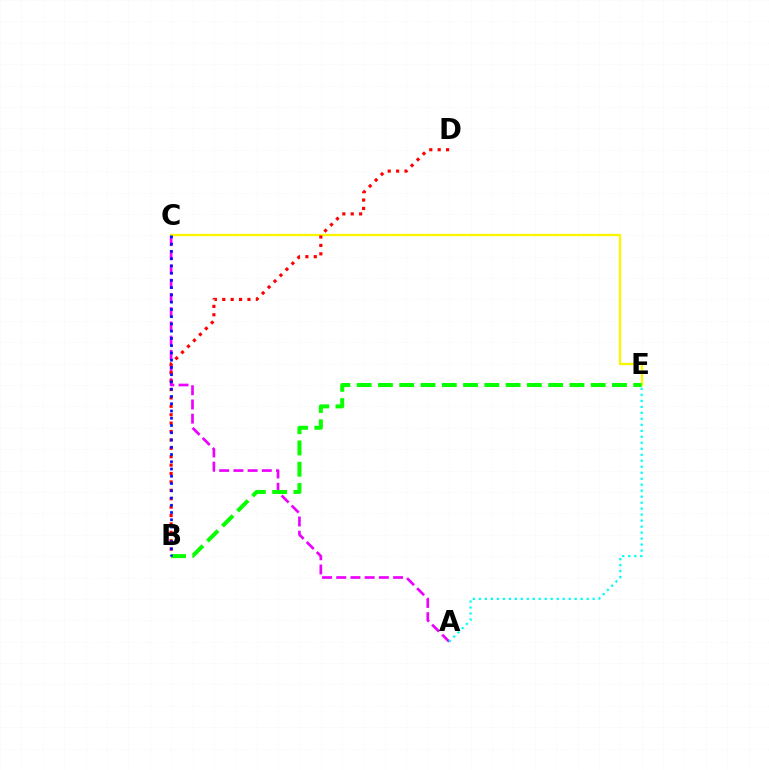{('C', 'E'): [{'color': '#fcf500', 'line_style': 'solid', 'thickness': 1.67}], ('A', 'C'): [{'color': '#ee00ff', 'line_style': 'dashed', 'thickness': 1.93}], ('B', 'E'): [{'color': '#08ff00', 'line_style': 'dashed', 'thickness': 2.89}], ('B', 'D'): [{'color': '#ff0000', 'line_style': 'dotted', 'thickness': 2.28}], ('B', 'C'): [{'color': '#0010ff', 'line_style': 'dotted', 'thickness': 1.97}], ('A', 'E'): [{'color': '#00fff6', 'line_style': 'dotted', 'thickness': 1.63}]}